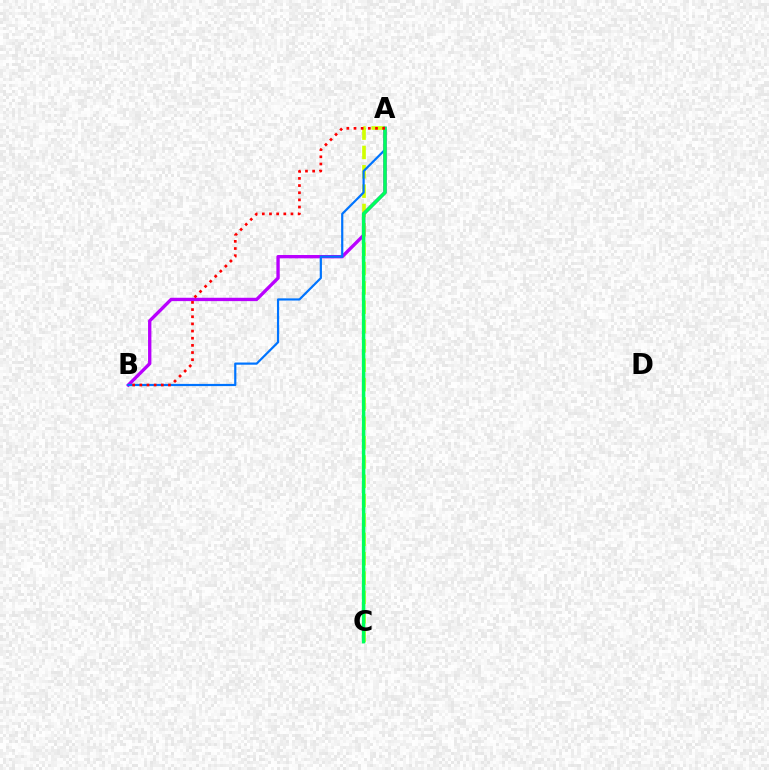{('A', 'C'): [{'color': '#d1ff00', 'line_style': 'dashed', 'thickness': 2.63}, {'color': '#00ff5c', 'line_style': 'solid', 'thickness': 2.5}], ('A', 'B'): [{'color': '#b900ff', 'line_style': 'solid', 'thickness': 2.41}, {'color': '#0074ff', 'line_style': 'solid', 'thickness': 1.58}, {'color': '#ff0000', 'line_style': 'dotted', 'thickness': 1.95}]}